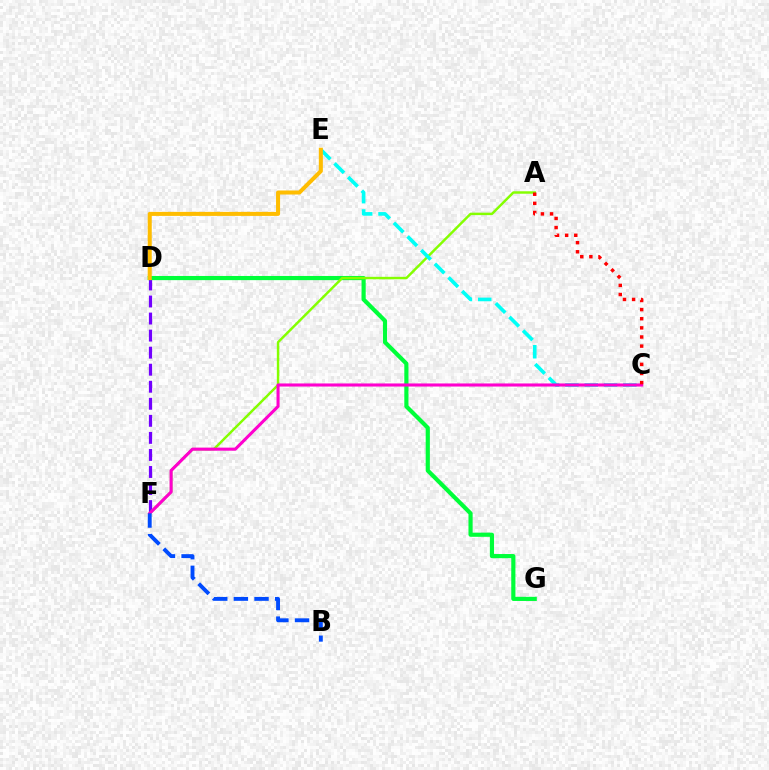{('D', 'F'): [{'color': '#7200ff', 'line_style': 'dashed', 'thickness': 2.32}], ('D', 'G'): [{'color': '#00ff39', 'line_style': 'solid', 'thickness': 3.0}], ('A', 'F'): [{'color': '#84ff00', 'line_style': 'solid', 'thickness': 1.77}], ('C', 'E'): [{'color': '#00fff6', 'line_style': 'dashed', 'thickness': 2.62}], ('D', 'E'): [{'color': '#ffbd00', 'line_style': 'solid', 'thickness': 2.91}], ('C', 'F'): [{'color': '#ff00cf', 'line_style': 'solid', 'thickness': 2.22}], ('A', 'C'): [{'color': '#ff0000', 'line_style': 'dotted', 'thickness': 2.48}], ('B', 'F'): [{'color': '#004bff', 'line_style': 'dashed', 'thickness': 2.8}]}